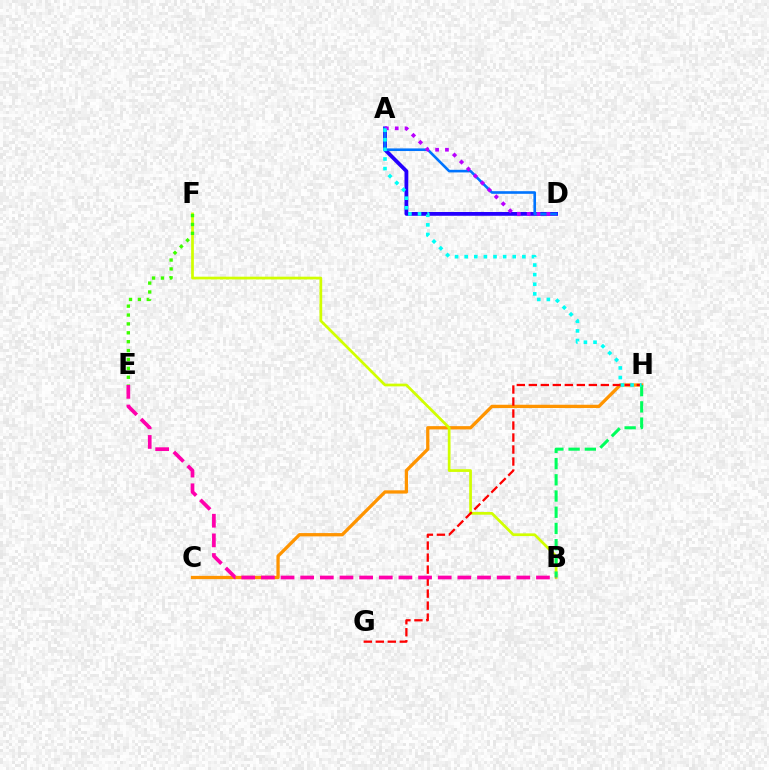{('C', 'H'): [{'color': '#ff9400', 'line_style': 'solid', 'thickness': 2.36}], ('A', 'D'): [{'color': '#2500ff', 'line_style': 'solid', 'thickness': 2.72}, {'color': '#0074ff', 'line_style': 'solid', 'thickness': 1.88}, {'color': '#b900ff', 'line_style': 'dotted', 'thickness': 2.68}], ('B', 'F'): [{'color': '#d1ff00', 'line_style': 'solid', 'thickness': 1.96}], ('B', 'H'): [{'color': '#00ff5c', 'line_style': 'dashed', 'thickness': 2.2}], ('G', 'H'): [{'color': '#ff0000', 'line_style': 'dashed', 'thickness': 1.63}], ('E', 'F'): [{'color': '#3dff00', 'line_style': 'dotted', 'thickness': 2.41}], ('B', 'E'): [{'color': '#ff00ac', 'line_style': 'dashed', 'thickness': 2.67}], ('A', 'H'): [{'color': '#00fff6', 'line_style': 'dotted', 'thickness': 2.61}]}